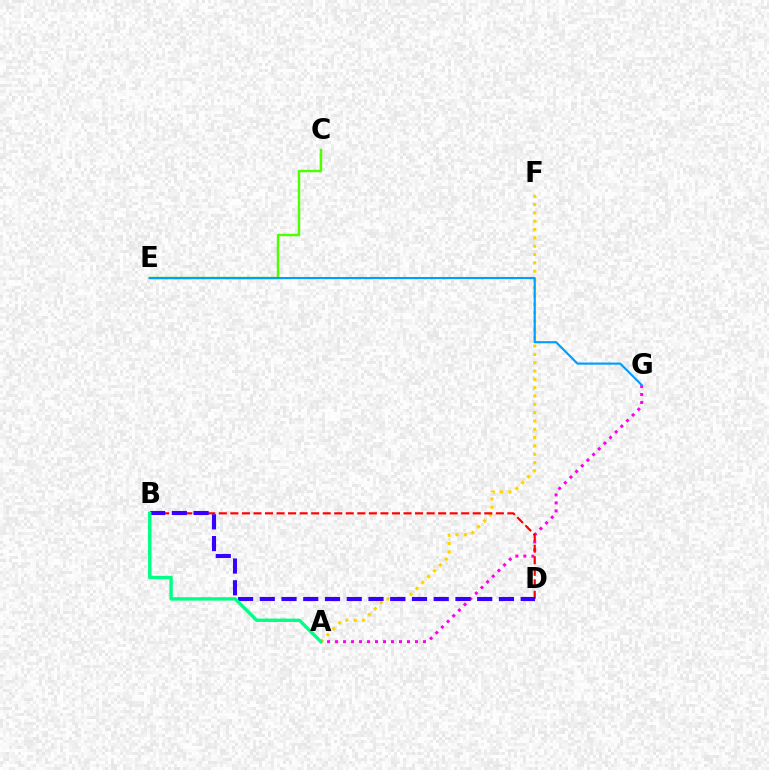{('C', 'E'): [{'color': '#4fff00', 'line_style': 'solid', 'thickness': 1.75}], ('A', 'F'): [{'color': '#ffd500', 'line_style': 'dotted', 'thickness': 2.26}], ('A', 'G'): [{'color': '#ff00ed', 'line_style': 'dotted', 'thickness': 2.17}], ('B', 'D'): [{'color': '#ff0000', 'line_style': 'dashed', 'thickness': 1.57}, {'color': '#3700ff', 'line_style': 'dashed', 'thickness': 2.95}], ('E', 'G'): [{'color': '#009eff', 'line_style': 'solid', 'thickness': 1.55}], ('A', 'B'): [{'color': '#00ff86', 'line_style': 'solid', 'thickness': 2.44}]}